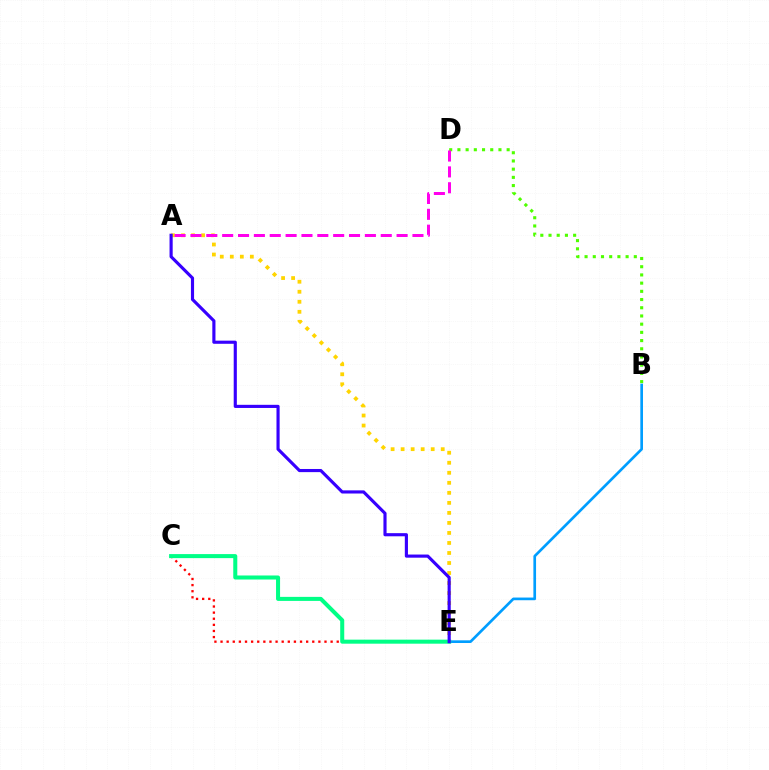{('A', 'E'): [{'color': '#ffd500', 'line_style': 'dotted', 'thickness': 2.72}, {'color': '#3700ff', 'line_style': 'solid', 'thickness': 2.26}], ('B', 'D'): [{'color': '#4fff00', 'line_style': 'dotted', 'thickness': 2.23}], ('B', 'E'): [{'color': '#009eff', 'line_style': 'solid', 'thickness': 1.93}], ('C', 'E'): [{'color': '#ff0000', 'line_style': 'dotted', 'thickness': 1.66}, {'color': '#00ff86', 'line_style': 'solid', 'thickness': 2.9}], ('A', 'D'): [{'color': '#ff00ed', 'line_style': 'dashed', 'thickness': 2.15}]}